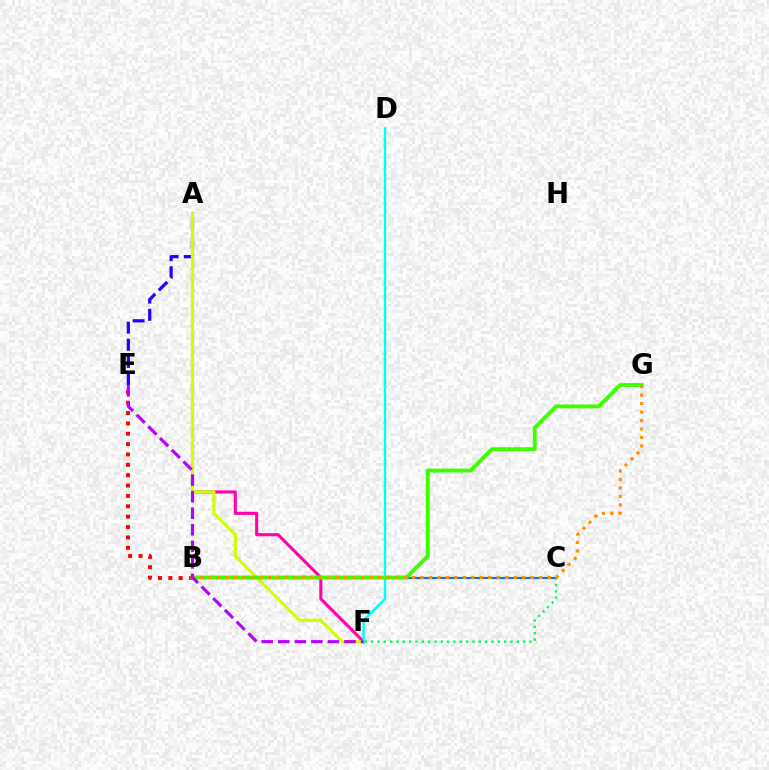{('A', 'E'): [{'color': '#2500ff', 'line_style': 'dashed', 'thickness': 2.33}], ('B', 'C'): [{'color': '#0074ff', 'line_style': 'solid', 'thickness': 1.56}], ('A', 'F'): [{'color': '#ff00ac', 'line_style': 'solid', 'thickness': 2.22}, {'color': '#d1ff00', 'line_style': 'solid', 'thickness': 2.29}], ('B', 'E'): [{'color': '#ff0000', 'line_style': 'dotted', 'thickness': 2.82}], ('D', 'F'): [{'color': '#00fff6', 'line_style': 'solid', 'thickness': 1.76}], ('B', 'G'): [{'color': '#3dff00', 'line_style': 'solid', 'thickness': 2.8}, {'color': '#ff9400', 'line_style': 'dotted', 'thickness': 2.3}], ('C', 'F'): [{'color': '#00ff5c', 'line_style': 'dotted', 'thickness': 1.72}], ('E', 'F'): [{'color': '#b900ff', 'line_style': 'dashed', 'thickness': 2.25}]}